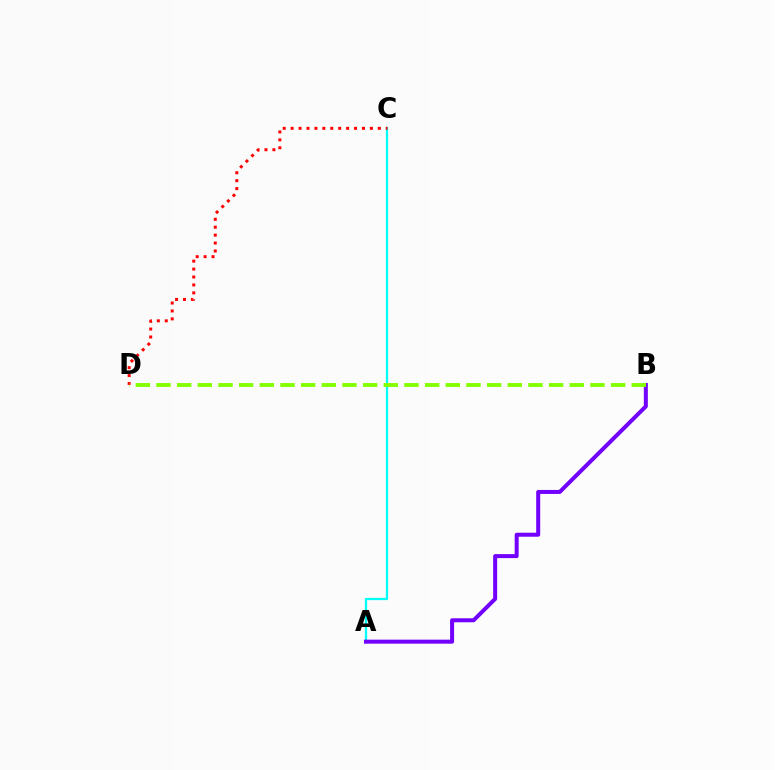{('A', 'C'): [{'color': '#00fff6', 'line_style': 'solid', 'thickness': 1.62}], ('A', 'B'): [{'color': '#7200ff', 'line_style': 'solid', 'thickness': 2.88}], ('C', 'D'): [{'color': '#ff0000', 'line_style': 'dotted', 'thickness': 2.15}], ('B', 'D'): [{'color': '#84ff00', 'line_style': 'dashed', 'thickness': 2.81}]}